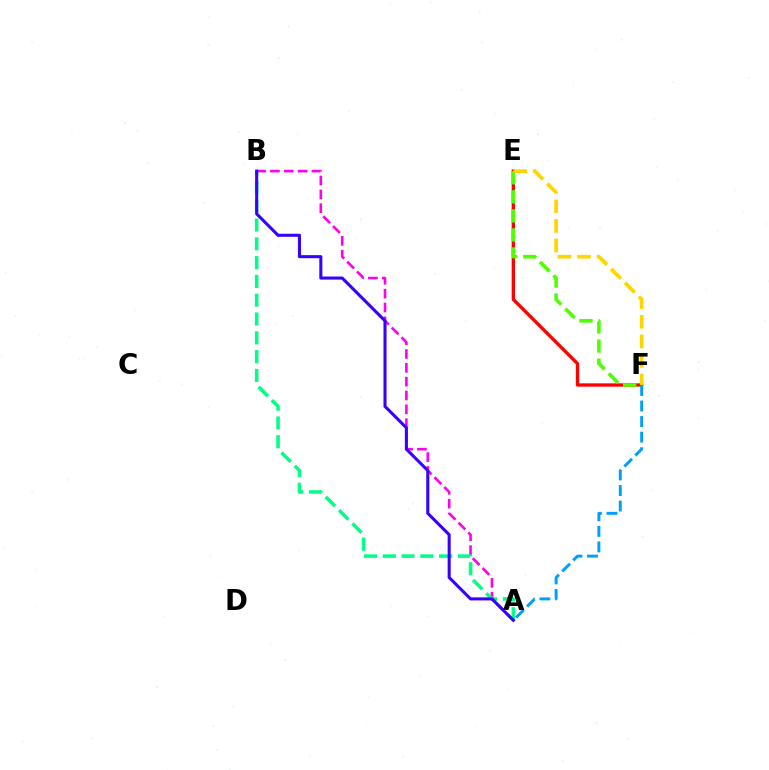{('E', 'F'): [{'color': '#ff0000', 'line_style': 'solid', 'thickness': 2.39}, {'color': '#4fff00', 'line_style': 'dashed', 'thickness': 2.59}, {'color': '#ffd500', 'line_style': 'dashed', 'thickness': 2.66}], ('A', 'B'): [{'color': '#ff00ed', 'line_style': 'dashed', 'thickness': 1.88}, {'color': '#00ff86', 'line_style': 'dashed', 'thickness': 2.55}, {'color': '#3700ff', 'line_style': 'solid', 'thickness': 2.2}], ('A', 'F'): [{'color': '#009eff', 'line_style': 'dashed', 'thickness': 2.11}]}